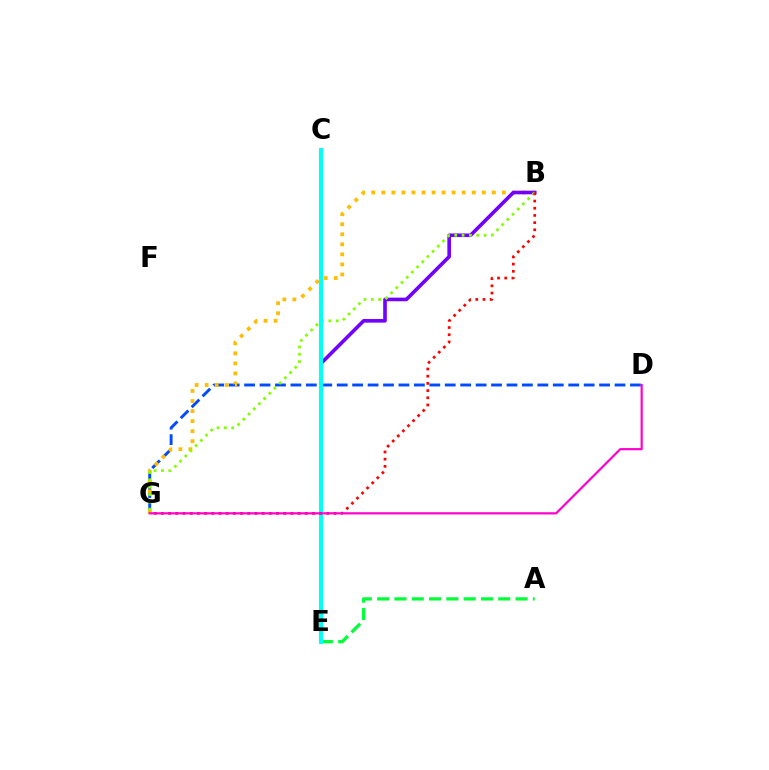{('D', 'G'): [{'color': '#004bff', 'line_style': 'dashed', 'thickness': 2.1}, {'color': '#ff00cf', 'line_style': 'solid', 'thickness': 1.58}], ('A', 'E'): [{'color': '#00ff39', 'line_style': 'dashed', 'thickness': 2.35}], ('B', 'G'): [{'color': '#ffbd00', 'line_style': 'dotted', 'thickness': 2.73}, {'color': '#84ff00', 'line_style': 'dotted', 'thickness': 1.99}, {'color': '#ff0000', 'line_style': 'dotted', 'thickness': 1.95}], ('B', 'E'): [{'color': '#7200ff', 'line_style': 'solid', 'thickness': 2.6}], ('C', 'E'): [{'color': '#00fff6', 'line_style': 'solid', 'thickness': 2.92}]}